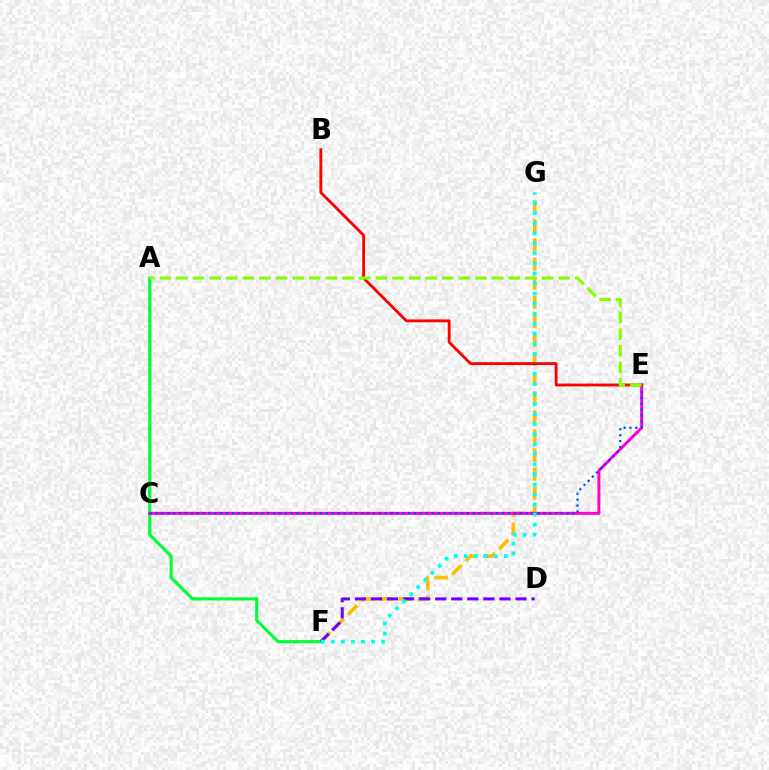{('F', 'G'): [{'color': '#ffbd00', 'line_style': 'dashed', 'thickness': 2.59}, {'color': '#00fff6', 'line_style': 'dotted', 'thickness': 2.73}], ('A', 'F'): [{'color': '#00ff39', 'line_style': 'solid', 'thickness': 2.25}], ('C', 'E'): [{'color': '#ff00cf', 'line_style': 'solid', 'thickness': 2.16}, {'color': '#004bff', 'line_style': 'dotted', 'thickness': 1.6}], ('D', 'F'): [{'color': '#7200ff', 'line_style': 'dashed', 'thickness': 2.18}], ('B', 'E'): [{'color': '#ff0000', 'line_style': 'solid', 'thickness': 2.05}], ('A', 'E'): [{'color': '#84ff00', 'line_style': 'dashed', 'thickness': 2.26}]}